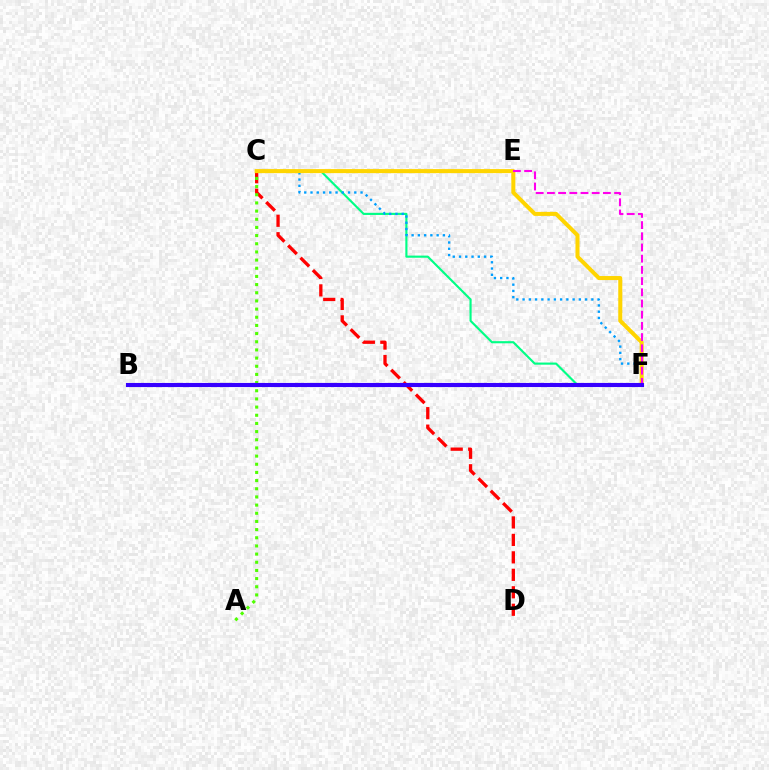{('C', 'D'): [{'color': '#ff0000', 'line_style': 'dashed', 'thickness': 2.37}], ('C', 'F'): [{'color': '#00ff86', 'line_style': 'solid', 'thickness': 1.54}, {'color': '#009eff', 'line_style': 'dotted', 'thickness': 1.7}, {'color': '#ffd500', 'line_style': 'solid', 'thickness': 2.91}], ('A', 'C'): [{'color': '#4fff00', 'line_style': 'dotted', 'thickness': 2.22}], ('E', 'F'): [{'color': '#ff00ed', 'line_style': 'dashed', 'thickness': 1.52}], ('B', 'F'): [{'color': '#3700ff', 'line_style': 'solid', 'thickness': 2.96}]}